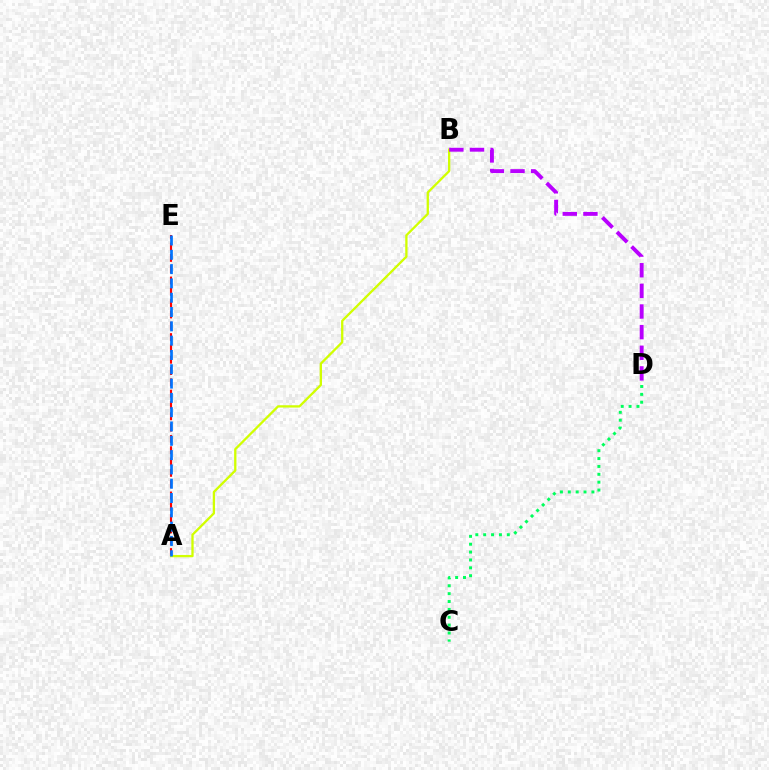{('A', 'E'): [{'color': '#ff0000', 'line_style': 'dashed', 'thickness': 1.54}, {'color': '#0074ff', 'line_style': 'dashed', 'thickness': 1.94}], ('A', 'B'): [{'color': '#d1ff00', 'line_style': 'solid', 'thickness': 1.66}], ('C', 'D'): [{'color': '#00ff5c', 'line_style': 'dotted', 'thickness': 2.14}], ('B', 'D'): [{'color': '#b900ff', 'line_style': 'dashed', 'thickness': 2.8}]}